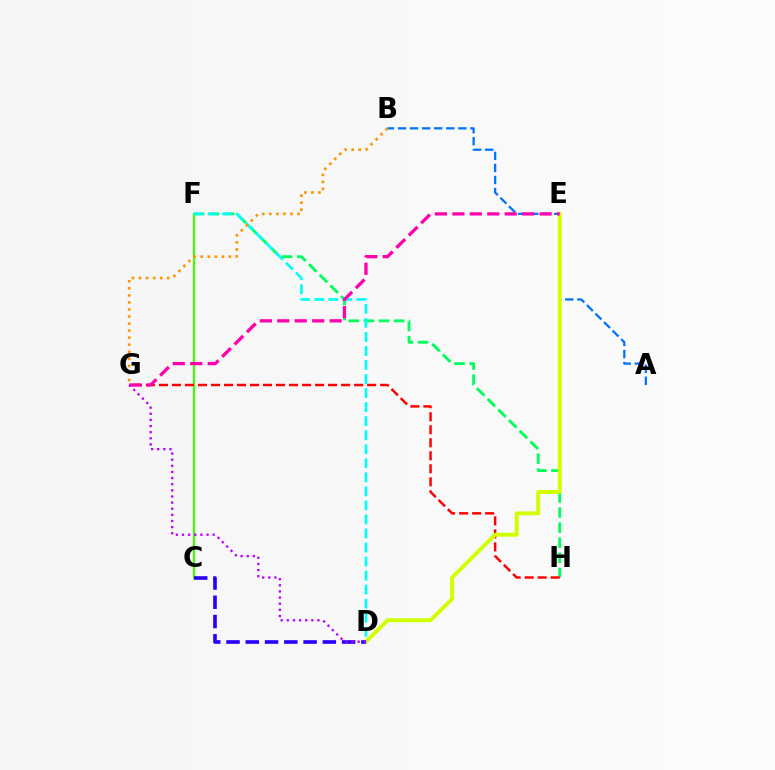{('C', 'F'): [{'color': '#3dff00', 'line_style': 'solid', 'thickness': 1.59}], ('A', 'B'): [{'color': '#0074ff', 'line_style': 'dashed', 'thickness': 1.64}], ('F', 'H'): [{'color': '#00ff5c', 'line_style': 'dashed', 'thickness': 2.05}], ('G', 'H'): [{'color': '#ff0000', 'line_style': 'dashed', 'thickness': 1.77}], ('D', 'E'): [{'color': '#d1ff00', 'line_style': 'solid', 'thickness': 2.81}], ('D', 'F'): [{'color': '#00fff6', 'line_style': 'dashed', 'thickness': 1.91}], ('B', 'G'): [{'color': '#ff9400', 'line_style': 'dotted', 'thickness': 1.92}], ('E', 'G'): [{'color': '#ff00ac', 'line_style': 'dashed', 'thickness': 2.37}], ('C', 'D'): [{'color': '#2500ff', 'line_style': 'dashed', 'thickness': 2.62}], ('D', 'G'): [{'color': '#b900ff', 'line_style': 'dotted', 'thickness': 1.67}]}